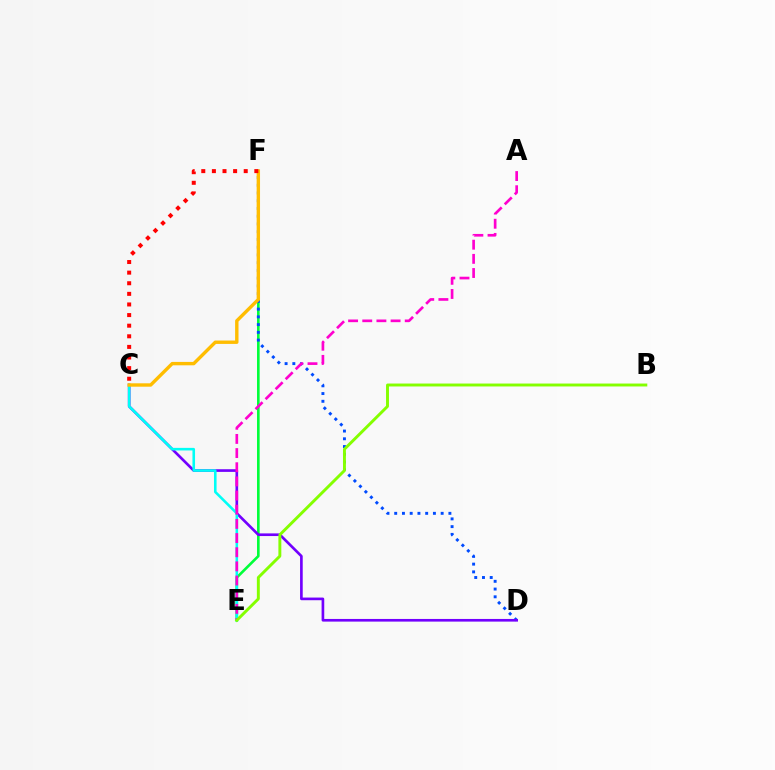{('E', 'F'): [{'color': '#00ff39', 'line_style': 'solid', 'thickness': 1.89}], ('D', 'F'): [{'color': '#004bff', 'line_style': 'dotted', 'thickness': 2.1}], ('C', 'D'): [{'color': '#7200ff', 'line_style': 'solid', 'thickness': 1.91}], ('C', 'E'): [{'color': '#00fff6', 'line_style': 'solid', 'thickness': 1.85}], ('A', 'E'): [{'color': '#ff00cf', 'line_style': 'dashed', 'thickness': 1.92}], ('C', 'F'): [{'color': '#ffbd00', 'line_style': 'solid', 'thickness': 2.44}, {'color': '#ff0000', 'line_style': 'dotted', 'thickness': 2.88}], ('B', 'E'): [{'color': '#84ff00', 'line_style': 'solid', 'thickness': 2.1}]}